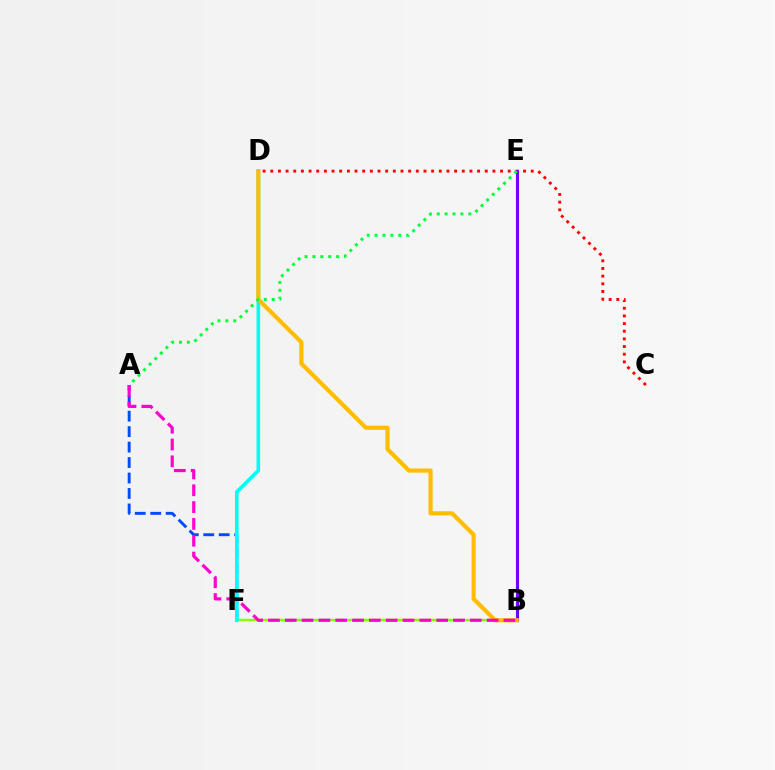{('C', 'D'): [{'color': '#ff0000', 'line_style': 'dotted', 'thickness': 2.08}], ('A', 'F'): [{'color': '#004bff', 'line_style': 'dashed', 'thickness': 2.1}], ('B', 'F'): [{'color': '#84ff00', 'line_style': 'solid', 'thickness': 1.75}], ('D', 'F'): [{'color': '#00fff6', 'line_style': 'solid', 'thickness': 2.61}], ('B', 'E'): [{'color': '#7200ff', 'line_style': 'solid', 'thickness': 2.23}], ('B', 'D'): [{'color': '#ffbd00', 'line_style': 'solid', 'thickness': 3.0}], ('A', 'B'): [{'color': '#ff00cf', 'line_style': 'dashed', 'thickness': 2.29}], ('A', 'E'): [{'color': '#00ff39', 'line_style': 'dotted', 'thickness': 2.14}]}